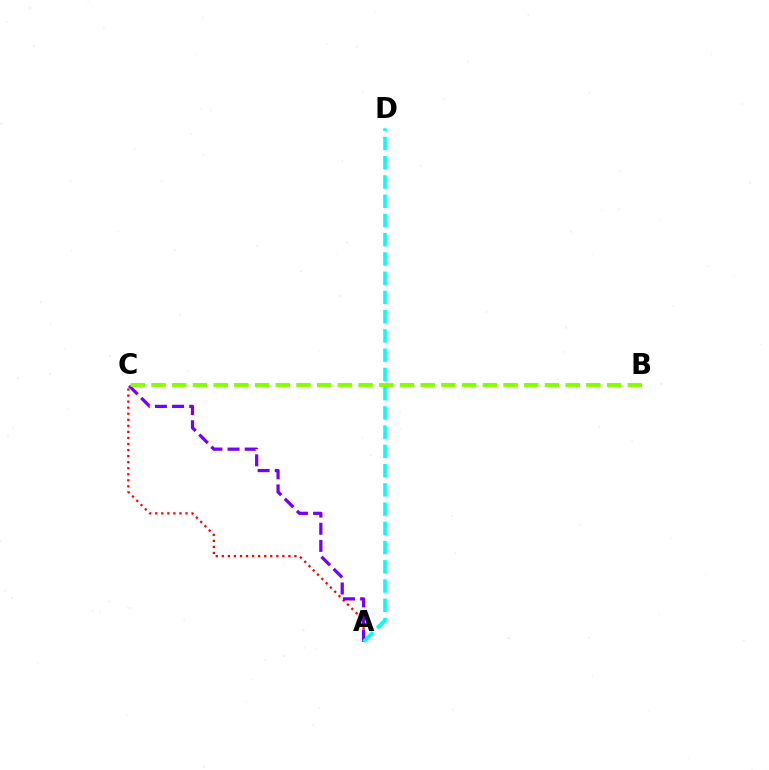{('A', 'C'): [{'color': '#ff0000', 'line_style': 'dotted', 'thickness': 1.64}, {'color': '#7200ff', 'line_style': 'dashed', 'thickness': 2.33}], ('B', 'C'): [{'color': '#84ff00', 'line_style': 'dashed', 'thickness': 2.81}], ('A', 'D'): [{'color': '#00fff6', 'line_style': 'dashed', 'thickness': 2.61}]}